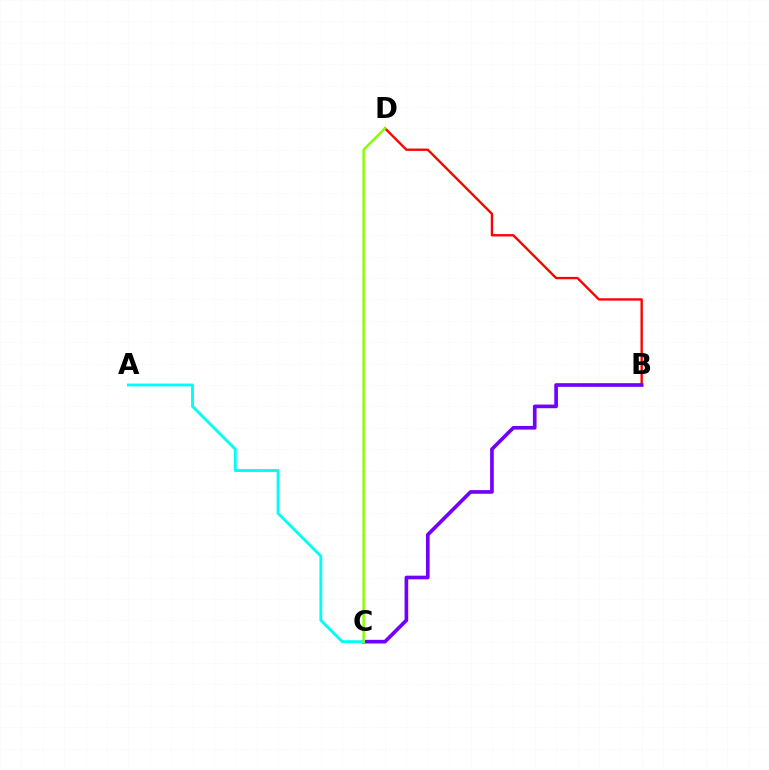{('B', 'D'): [{'color': '#ff0000', 'line_style': 'solid', 'thickness': 1.7}], ('B', 'C'): [{'color': '#7200ff', 'line_style': 'solid', 'thickness': 2.63}], ('A', 'C'): [{'color': '#00fff6', 'line_style': 'solid', 'thickness': 2.08}], ('C', 'D'): [{'color': '#84ff00', 'line_style': 'solid', 'thickness': 1.75}]}